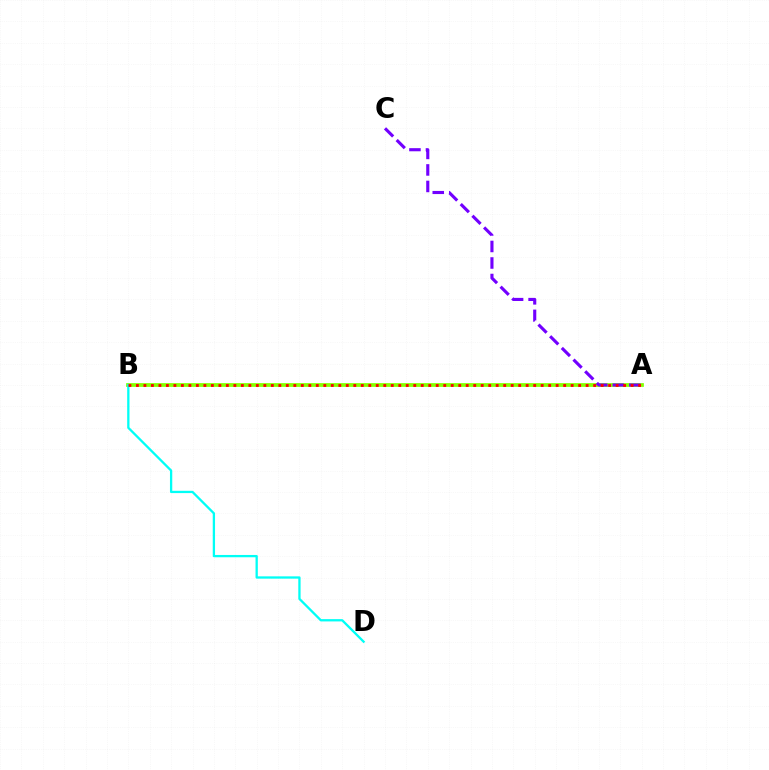{('A', 'B'): [{'color': '#84ff00', 'line_style': 'solid', 'thickness': 2.7}, {'color': '#ff0000', 'line_style': 'dotted', 'thickness': 2.04}], ('A', 'C'): [{'color': '#7200ff', 'line_style': 'dashed', 'thickness': 2.24}], ('B', 'D'): [{'color': '#00fff6', 'line_style': 'solid', 'thickness': 1.65}]}